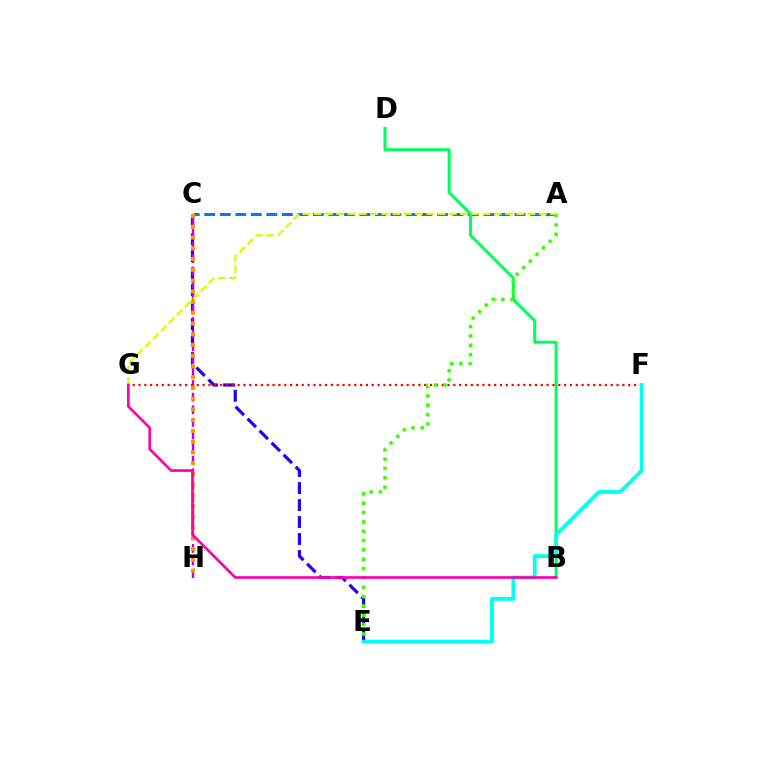{('C', 'E'): [{'color': '#2500ff', 'line_style': 'dashed', 'thickness': 2.31}], ('A', 'C'): [{'color': '#0074ff', 'line_style': 'dashed', 'thickness': 2.11}], ('C', 'H'): [{'color': '#b900ff', 'line_style': 'dashed', 'thickness': 1.71}, {'color': '#ff9400', 'line_style': 'dotted', 'thickness': 2.92}], ('B', 'D'): [{'color': '#00ff5c', 'line_style': 'solid', 'thickness': 2.18}], ('F', 'G'): [{'color': '#ff0000', 'line_style': 'dotted', 'thickness': 1.58}], ('A', 'E'): [{'color': '#3dff00', 'line_style': 'dotted', 'thickness': 2.54}], ('E', 'F'): [{'color': '#00fff6', 'line_style': 'solid', 'thickness': 2.76}], ('A', 'G'): [{'color': '#d1ff00', 'line_style': 'dashed', 'thickness': 1.53}], ('B', 'G'): [{'color': '#ff00ac', 'line_style': 'solid', 'thickness': 1.93}]}